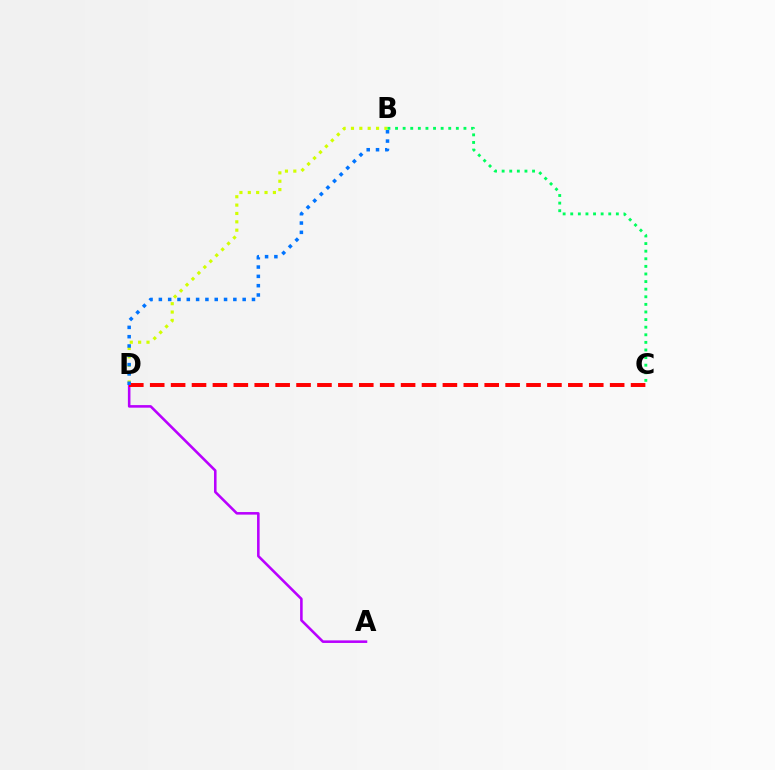{('B', 'D'): [{'color': '#d1ff00', 'line_style': 'dotted', 'thickness': 2.27}, {'color': '#0074ff', 'line_style': 'dotted', 'thickness': 2.53}], ('A', 'D'): [{'color': '#b900ff', 'line_style': 'solid', 'thickness': 1.85}], ('C', 'D'): [{'color': '#ff0000', 'line_style': 'dashed', 'thickness': 2.84}], ('B', 'C'): [{'color': '#00ff5c', 'line_style': 'dotted', 'thickness': 2.07}]}